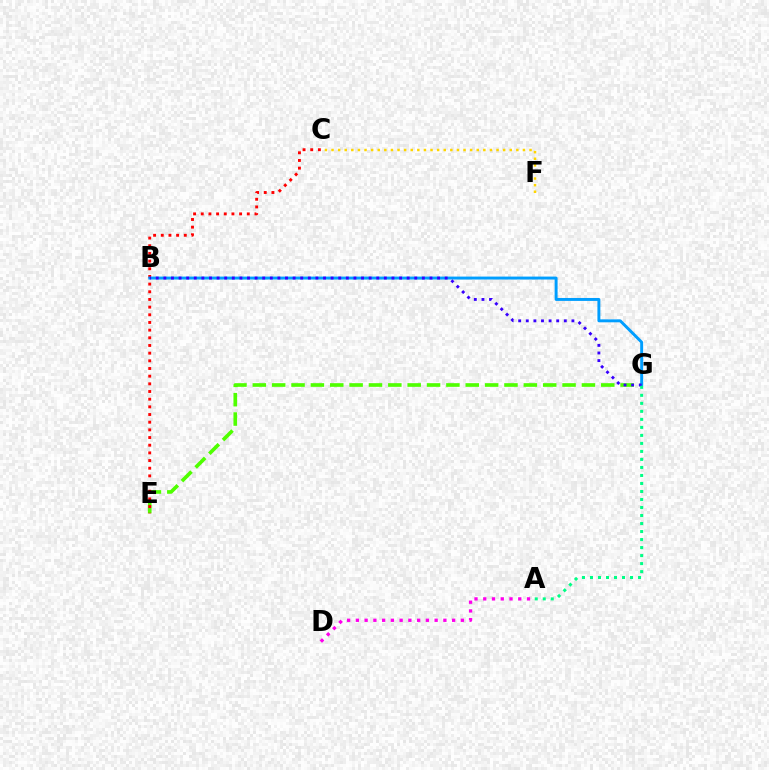{('E', 'G'): [{'color': '#4fff00', 'line_style': 'dashed', 'thickness': 2.63}], ('A', 'D'): [{'color': '#ff00ed', 'line_style': 'dotted', 'thickness': 2.38}], ('C', 'E'): [{'color': '#ff0000', 'line_style': 'dotted', 'thickness': 2.08}], ('B', 'G'): [{'color': '#009eff', 'line_style': 'solid', 'thickness': 2.12}, {'color': '#3700ff', 'line_style': 'dotted', 'thickness': 2.07}], ('C', 'F'): [{'color': '#ffd500', 'line_style': 'dotted', 'thickness': 1.79}], ('A', 'G'): [{'color': '#00ff86', 'line_style': 'dotted', 'thickness': 2.18}]}